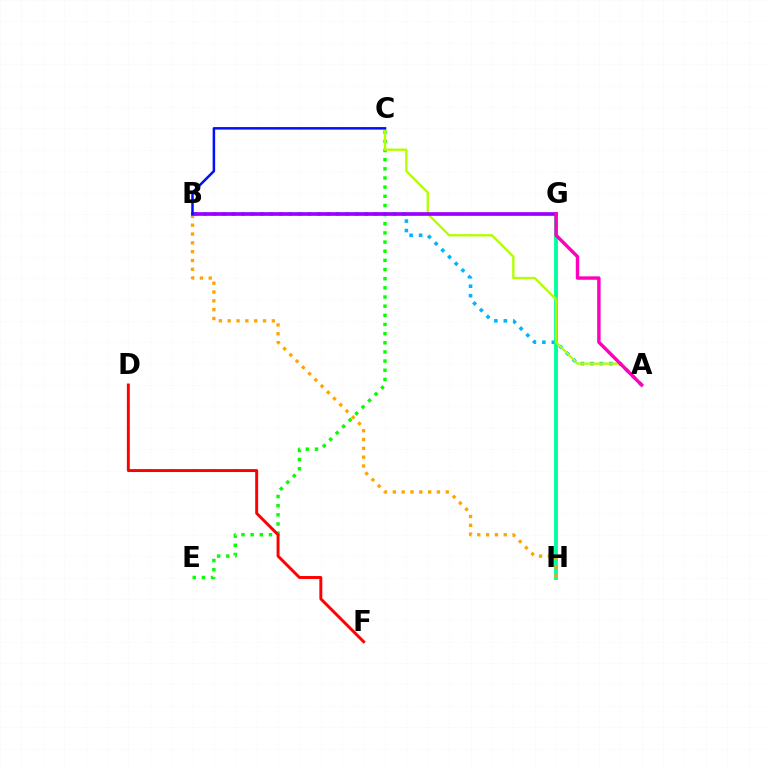{('A', 'B'): [{'color': '#00b5ff', 'line_style': 'dotted', 'thickness': 2.58}], ('C', 'E'): [{'color': '#08ff00', 'line_style': 'dotted', 'thickness': 2.49}], ('G', 'H'): [{'color': '#00ff9d', 'line_style': 'solid', 'thickness': 2.77}], ('D', 'F'): [{'color': '#ff0000', 'line_style': 'solid', 'thickness': 2.12}], ('B', 'H'): [{'color': '#ffa500', 'line_style': 'dotted', 'thickness': 2.4}], ('A', 'C'): [{'color': '#b3ff00', 'line_style': 'solid', 'thickness': 1.69}], ('B', 'G'): [{'color': '#9b00ff', 'line_style': 'solid', 'thickness': 2.65}], ('B', 'C'): [{'color': '#0010ff', 'line_style': 'solid', 'thickness': 1.82}], ('A', 'G'): [{'color': '#ff00bd', 'line_style': 'solid', 'thickness': 2.46}]}